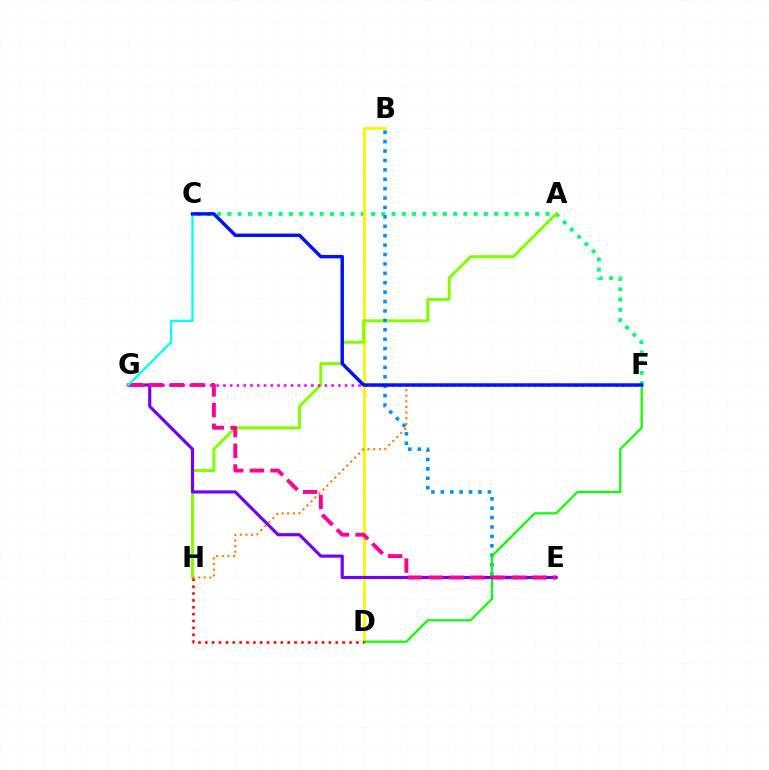{('C', 'F'): [{'color': '#00ff74', 'line_style': 'dotted', 'thickness': 2.79}, {'color': '#0010ff', 'line_style': 'solid', 'thickness': 2.47}], ('B', 'D'): [{'color': '#fcf500', 'line_style': 'solid', 'thickness': 2.02}], ('A', 'H'): [{'color': '#84ff00', 'line_style': 'solid', 'thickness': 2.16}], ('B', 'E'): [{'color': '#008cff', 'line_style': 'dotted', 'thickness': 2.56}], ('E', 'G'): [{'color': '#7200ff', 'line_style': 'solid', 'thickness': 2.27}, {'color': '#ff0094', 'line_style': 'dashed', 'thickness': 2.81}], ('D', 'F'): [{'color': '#08ff00', 'line_style': 'solid', 'thickness': 1.59}], ('F', 'G'): [{'color': '#ee00ff', 'line_style': 'dotted', 'thickness': 1.84}], ('C', 'G'): [{'color': '#00fff6', 'line_style': 'solid', 'thickness': 1.64}], ('F', 'H'): [{'color': '#ff7c00', 'line_style': 'dotted', 'thickness': 1.53}], ('D', 'H'): [{'color': '#ff0000', 'line_style': 'dotted', 'thickness': 1.87}]}